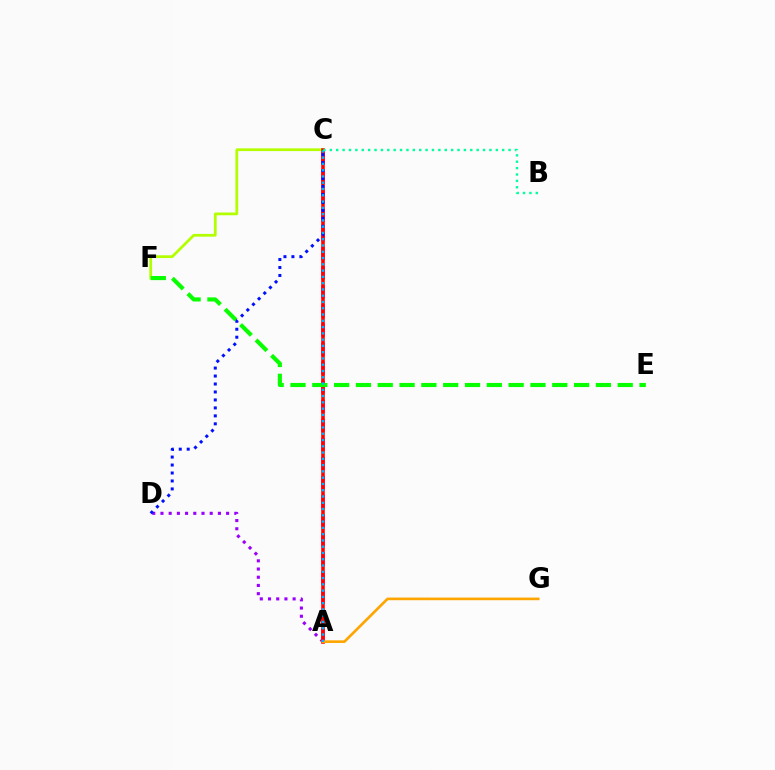{('A', 'D'): [{'color': '#9b00ff', 'line_style': 'dotted', 'thickness': 2.23}], ('C', 'F'): [{'color': '#b3ff00', 'line_style': 'solid', 'thickness': 1.98}], ('A', 'C'): [{'color': '#ff00bd', 'line_style': 'dashed', 'thickness': 2.59}, {'color': '#ff0000', 'line_style': 'solid', 'thickness': 2.55}, {'color': '#00b5ff', 'line_style': 'dotted', 'thickness': 1.7}], ('E', 'F'): [{'color': '#08ff00', 'line_style': 'dashed', 'thickness': 2.96}], ('C', 'D'): [{'color': '#0010ff', 'line_style': 'dotted', 'thickness': 2.16}], ('A', 'G'): [{'color': '#ffa500', 'line_style': 'solid', 'thickness': 1.91}], ('B', 'C'): [{'color': '#00ff9d', 'line_style': 'dotted', 'thickness': 1.73}]}